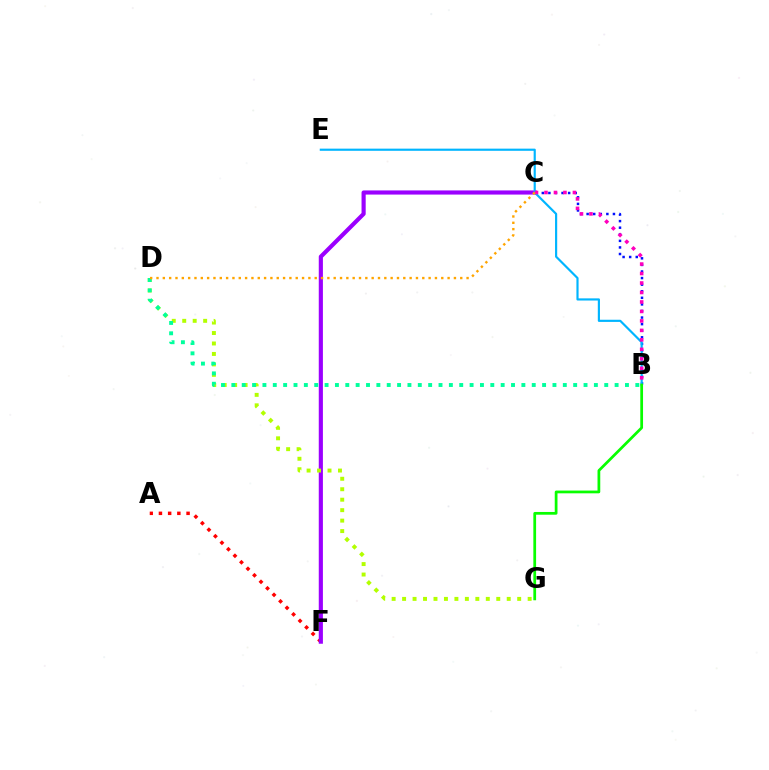{('A', 'F'): [{'color': '#ff0000', 'line_style': 'dotted', 'thickness': 2.5}], ('B', 'C'): [{'color': '#0010ff', 'line_style': 'dotted', 'thickness': 1.79}, {'color': '#ff00bd', 'line_style': 'dotted', 'thickness': 2.58}], ('C', 'F'): [{'color': '#9b00ff', 'line_style': 'solid', 'thickness': 2.98}], ('D', 'G'): [{'color': '#b3ff00', 'line_style': 'dotted', 'thickness': 2.84}], ('B', 'E'): [{'color': '#00b5ff', 'line_style': 'solid', 'thickness': 1.56}], ('B', 'D'): [{'color': '#00ff9d', 'line_style': 'dotted', 'thickness': 2.81}], ('C', 'D'): [{'color': '#ffa500', 'line_style': 'dotted', 'thickness': 1.72}], ('B', 'G'): [{'color': '#08ff00', 'line_style': 'solid', 'thickness': 1.98}]}